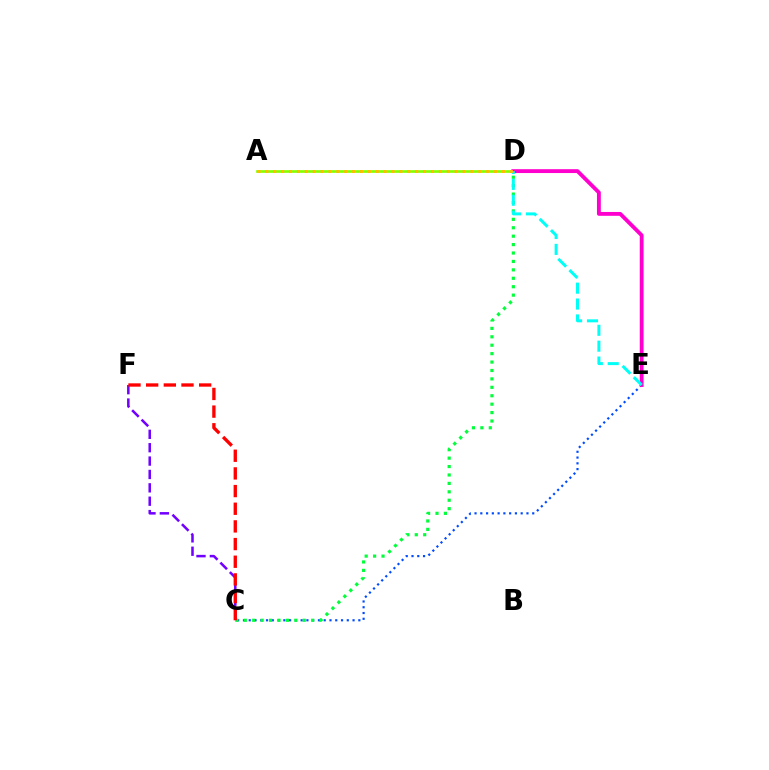{('C', 'F'): [{'color': '#7200ff', 'line_style': 'dashed', 'thickness': 1.82}, {'color': '#ff0000', 'line_style': 'dashed', 'thickness': 2.4}], ('C', 'E'): [{'color': '#004bff', 'line_style': 'dotted', 'thickness': 1.57}], ('C', 'D'): [{'color': '#00ff39', 'line_style': 'dotted', 'thickness': 2.29}], ('A', 'D'): [{'color': '#84ff00', 'line_style': 'solid', 'thickness': 1.93}, {'color': '#ffbd00', 'line_style': 'dotted', 'thickness': 2.14}], ('D', 'E'): [{'color': '#ff00cf', 'line_style': 'solid', 'thickness': 2.77}, {'color': '#00fff6', 'line_style': 'dashed', 'thickness': 2.16}]}